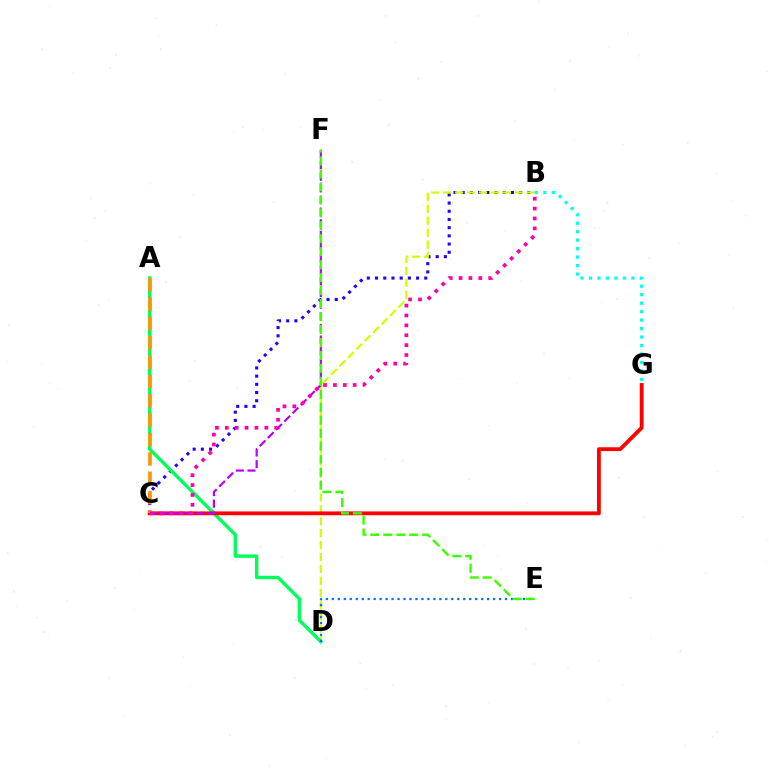{('B', 'C'): [{'color': '#2500ff', 'line_style': 'dotted', 'thickness': 2.23}, {'color': '#ff00ac', 'line_style': 'dotted', 'thickness': 2.69}], ('B', 'D'): [{'color': '#d1ff00', 'line_style': 'dashed', 'thickness': 1.62}], ('A', 'D'): [{'color': '#00ff5c', 'line_style': 'solid', 'thickness': 2.47}], ('C', 'G'): [{'color': '#ff0000', 'line_style': 'solid', 'thickness': 2.75}], ('B', 'G'): [{'color': '#00fff6', 'line_style': 'dotted', 'thickness': 2.3}], ('C', 'F'): [{'color': '#b900ff', 'line_style': 'dashed', 'thickness': 1.58}], ('D', 'E'): [{'color': '#0074ff', 'line_style': 'dotted', 'thickness': 1.62}], ('E', 'F'): [{'color': '#3dff00', 'line_style': 'dashed', 'thickness': 1.76}], ('A', 'C'): [{'color': '#ff9400', 'line_style': 'dashed', 'thickness': 2.63}]}